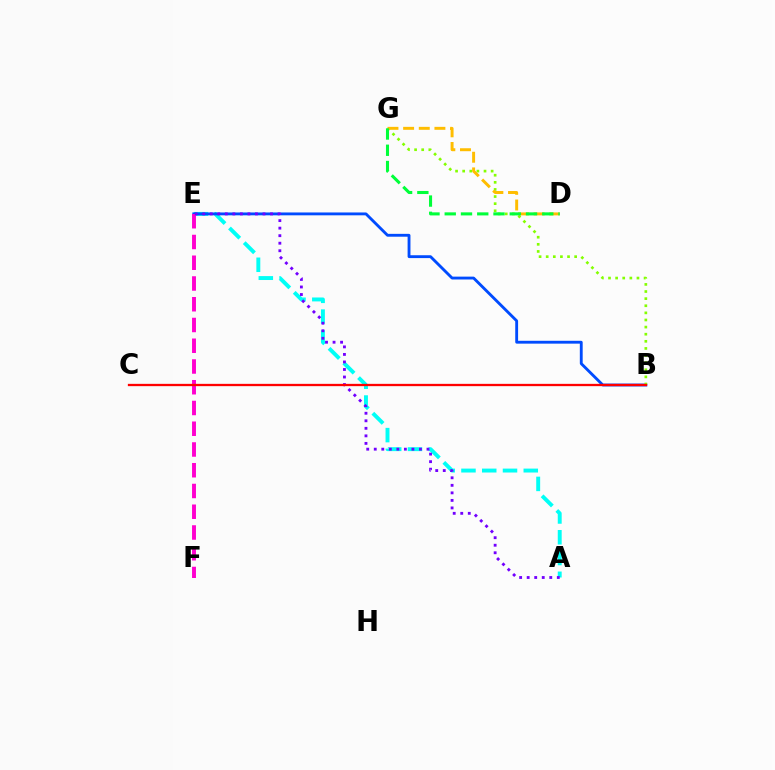{('A', 'E'): [{'color': '#00fff6', 'line_style': 'dashed', 'thickness': 2.82}, {'color': '#7200ff', 'line_style': 'dotted', 'thickness': 2.05}], ('B', 'E'): [{'color': '#004bff', 'line_style': 'solid', 'thickness': 2.06}], ('B', 'G'): [{'color': '#84ff00', 'line_style': 'dotted', 'thickness': 1.93}], ('E', 'F'): [{'color': '#ff00cf', 'line_style': 'dashed', 'thickness': 2.82}], ('D', 'G'): [{'color': '#ffbd00', 'line_style': 'dashed', 'thickness': 2.13}, {'color': '#00ff39', 'line_style': 'dashed', 'thickness': 2.21}], ('B', 'C'): [{'color': '#ff0000', 'line_style': 'solid', 'thickness': 1.66}]}